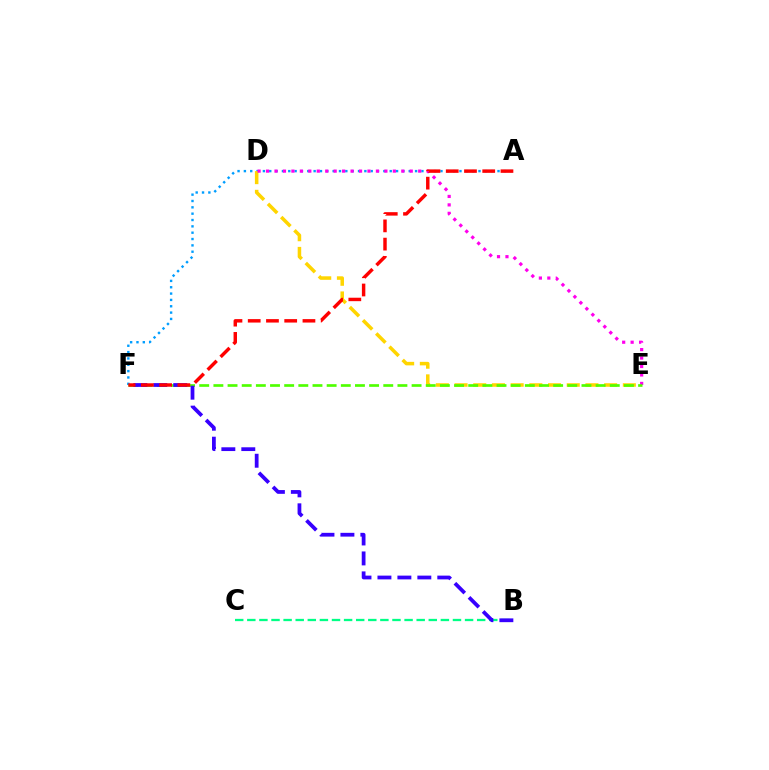{('A', 'F'): [{'color': '#009eff', 'line_style': 'dotted', 'thickness': 1.72}, {'color': '#ff0000', 'line_style': 'dashed', 'thickness': 2.48}], ('D', 'E'): [{'color': '#ffd500', 'line_style': 'dashed', 'thickness': 2.54}, {'color': '#ff00ed', 'line_style': 'dotted', 'thickness': 2.3}], ('E', 'F'): [{'color': '#4fff00', 'line_style': 'dashed', 'thickness': 1.92}], ('B', 'C'): [{'color': '#00ff86', 'line_style': 'dashed', 'thickness': 1.64}], ('B', 'F'): [{'color': '#3700ff', 'line_style': 'dashed', 'thickness': 2.71}]}